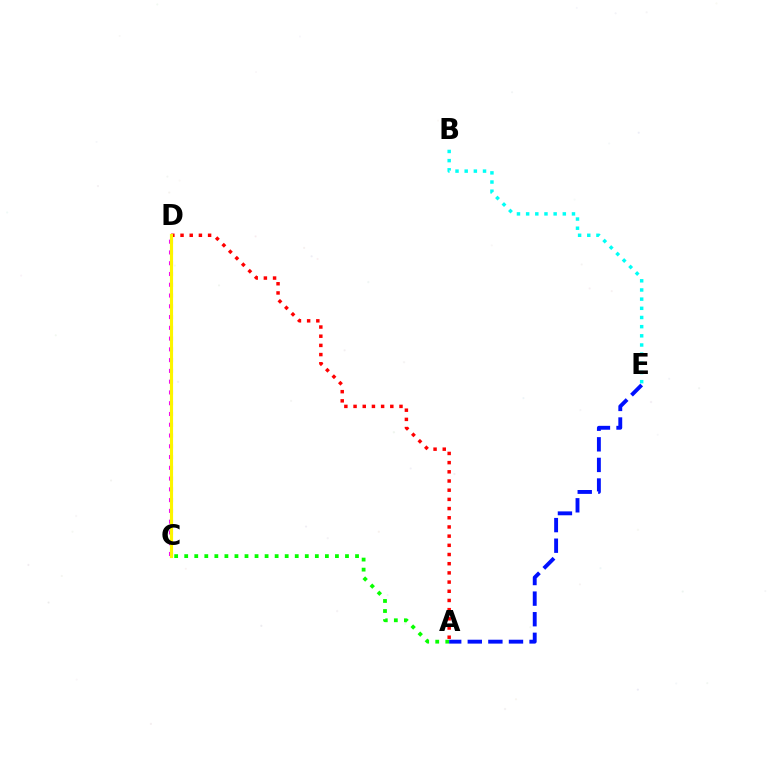{('A', 'D'): [{'color': '#ff0000', 'line_style': 'dotted', 'thickness': 2.5}], ('C', 'D'): [{'color': '#ee00ff', 'line_style': 'dotted', 'thickness': 2.93}, {'color': '#fcf500', 'line_style': 'solid', 'thickness': 2.26}], ('B', 'E'): [{'color': '#00fff6', 'line_style': 'dotted', 'thickness': 2.49}], ('A', 'C'): [{'color': '#08ff00', 'line_style': 'dotted', 'thickness': 2.73}], ('A', 'E'): [{'color': '#0010ff', 'line_style': 'dashed', 'thickness': 2.8}]}